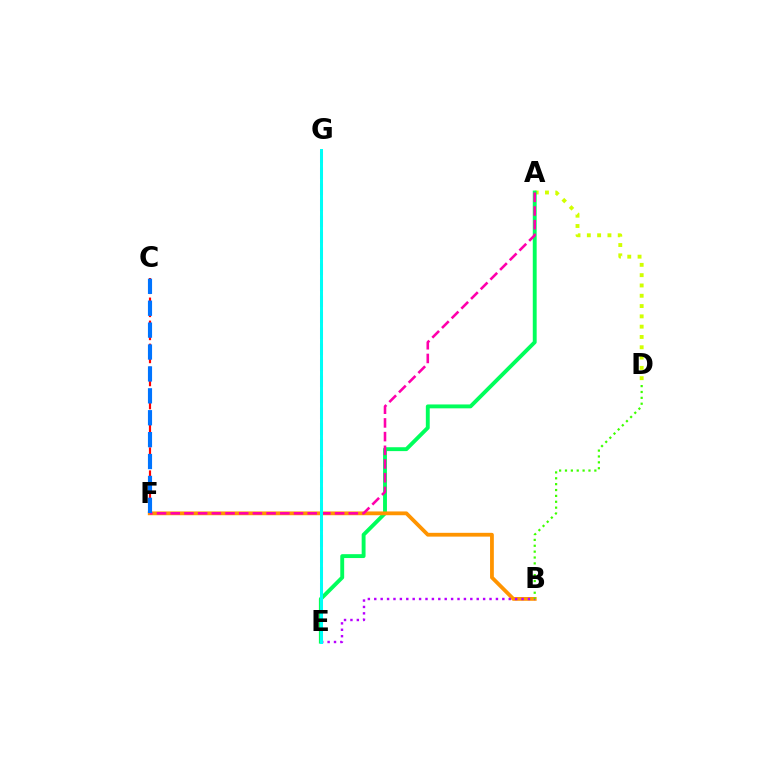{('A', 'D'): [{'color': '#d1ff00', 'line_style': 'dotted', 'thickness': 2.8}], ('E', 'G'): [{'color': '#2500ff', 'line_style': 'dashed', 'thickness': 2.17}, {'color': '#00fff6', 'line_style': 'solid', 'thickness': 2.15}], ('A', 'E'): [{'color': '#00ff5c', 'line_style': 'solid', 'thickness': 2.8}], ('B', 'F'): [{'color': '#ff9400', 'line_style': 'solid', 'thickness': 2.73}], ('B', 'E'): [{'color': '#b900ff', 'line_style': 'dotted', 'thickness': 1.74}], ('B', 'D'): [{'color': '#3dff00', 'line_style': 'dotted', 'thickness': 1.6}], ('A', 'F'): [{'color': '#ff00ac', 'line_style': 'dashed', 'thickness': 1.86}], ('C', 'F'): [{'color': '#ff0000', 'line_style': 'dashed', 'thickness': 1.57}, {'color': '#0074ff', 'line_style': 'dashed', 'thickness': 2.98}]}